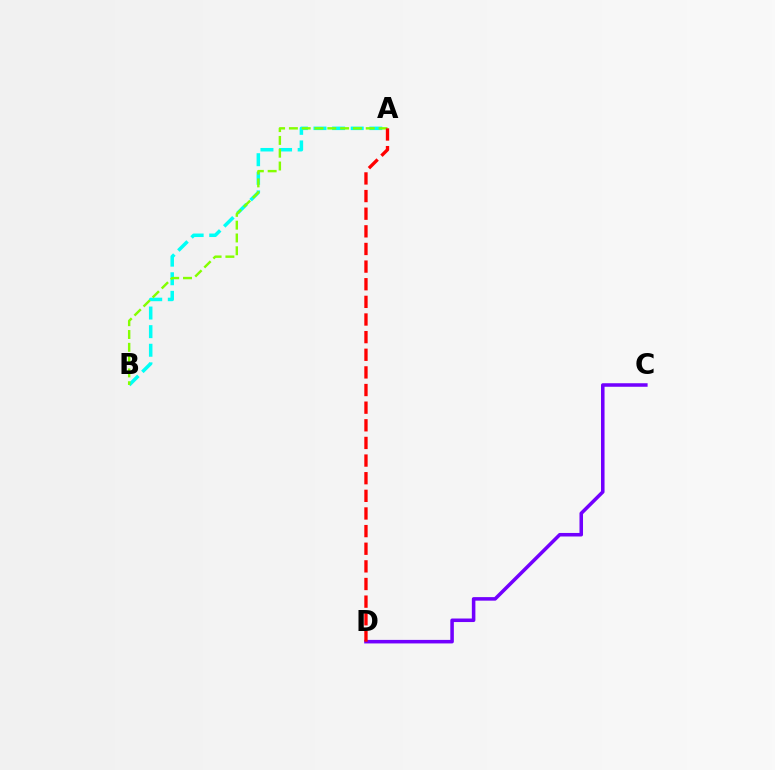{('C', 'D'): [{'color': '#7200ff', 'line_style': 'solid', 'thickness': 2.54}], ('A', 'B'): [{'color': '#00fff6', 'line_style': 'dashed', 'thickness': 2.53}, {'color': '#84ff00', 'line_style': 'dashed', 'thickness': 1.74}], ('A', 'D'): [{'color': '#ff0000', 'line_style': 'dashed', 'thickness': 2.4}]}